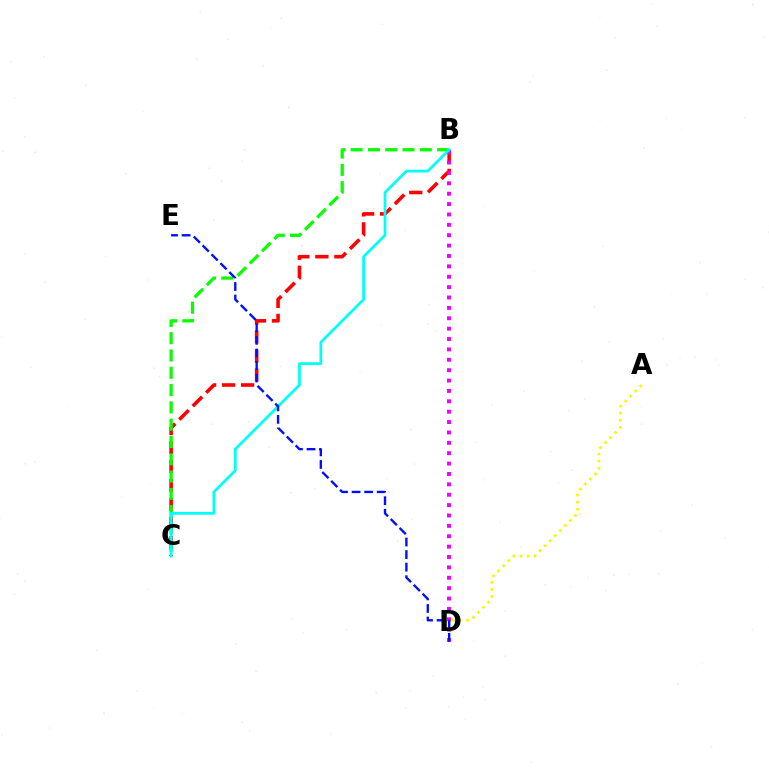{('A', 'D'): [{'color': '#fcf500', 'line_style': 'dotted', 'thickness': 1.93}], ('B', 'C'): [{'color': '#ff0000', 'line_style': 'dashed', 'thickness': 2.58}, {'color': '#08ff00', 'line_style': 'dashed', 'thickness': 2.35}, {'color': '#00fff6', 'line_style': 'solid', 'thickness': 1.98}], ('B', 'D'): [{'color': '#ee00ff', 'line_style': 'dotted', 'thickness': 2.82}], ('D', 'E'): [{'color': '#0010ff', 'line_style': 'dashed', 'thickness': 1.71}]}